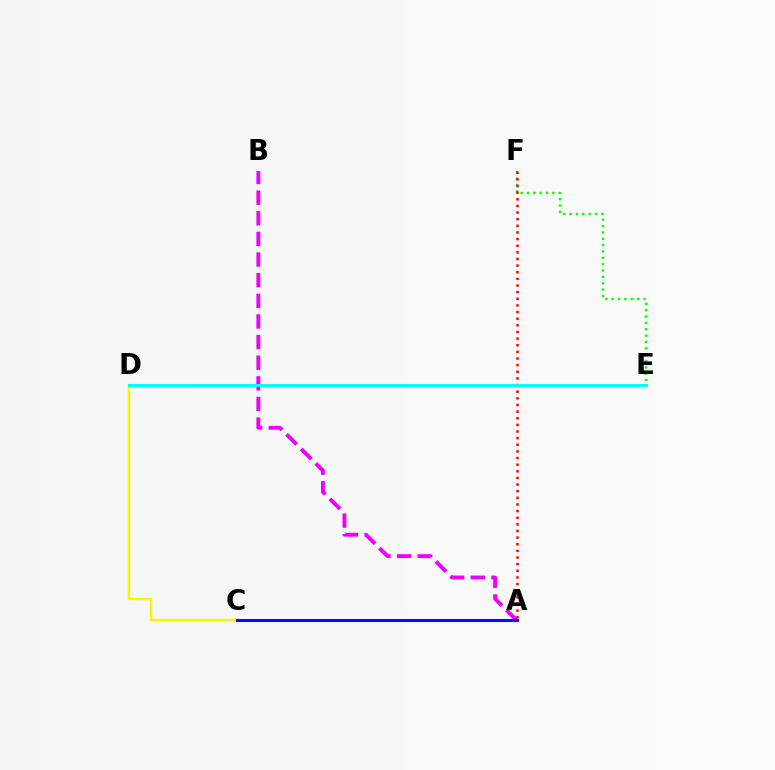{('A', 'B'): [{'color': '#ee00ff', 'line_style': 'dashed', 'thickness': 2.8}], ('C', 'D'): [{'color': '#fcf500', 'line_style': 'solid', 'thickness': 1.73}], ('E', 'F'): [{'color': '#08ff00', 'line_style': 'dotted', 'thickness': 1.73}], ('A', 'C'): [{'color': '#0010ff', 'line_style': 'solid', 'thickness': 2.21}], ('A', 'F'): [{'color': '#ff0000', 'line_style': 'dotted', 'thickness': 1.8}], ('D', 'E'): [{'color': '#00fff6', 'line_style': 'solid', 'thickness': 2.18}]}